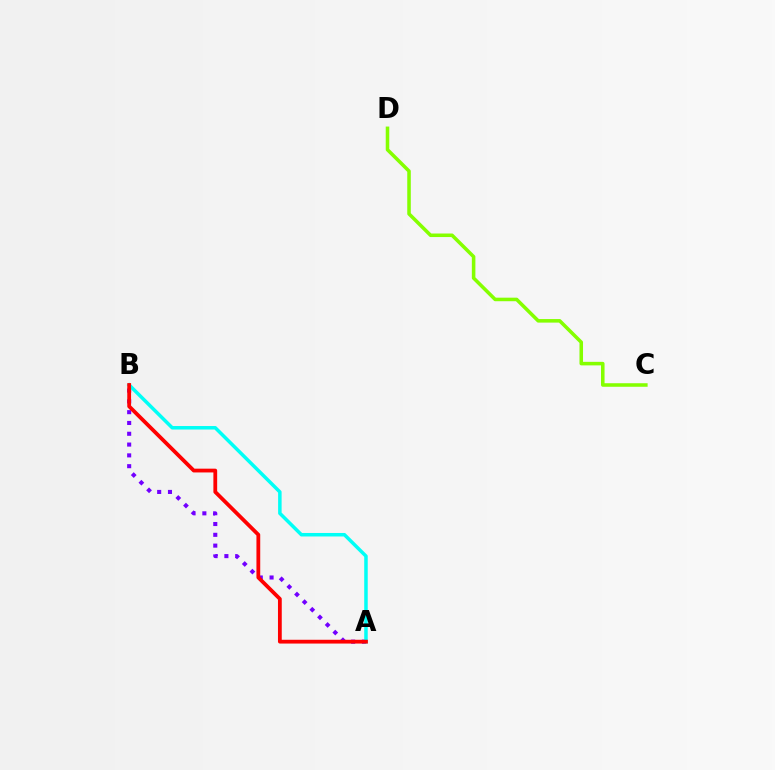{('A', 'B'): [{'color': '#7200ff', 'line_style': 'dotted', 'thickness': 2.93}, {'color': '#00fff6', 'line_style': 'solid', 'thickness': 2.52}, {'color': '#ff0000', 'line_style': 'solid', 'thickness': 2.72}], ('C', 'D'): [{'color': '#84ff00', 'line_style': 'solid', 'thickness': 2.55}]}